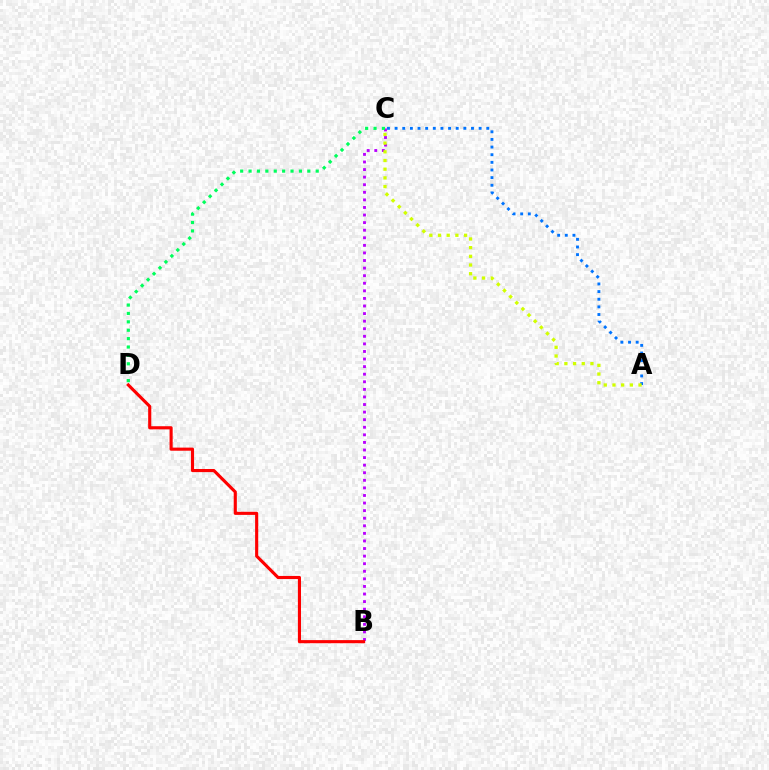{('B', 'C'): [{'color': '#b900ff', 'line_style': 'dotted', 'thickness': 2.06}], ('C', 'D'): [{'color': '#00ff5c', 'line_style': 'dotted', 'thickness': 2.28}], ('A', 'C'): [{'color': '#0074ff', 'line_style': 'dotted', 'thickness': 2.08}, {'color': '#d1ff00', 'line_style': 'dotted', 'thickness': 2.36}], ('B', 'D'): [{'color': '#ff0000', 'line_style': 'solid', 'thickness': 2.24}]}